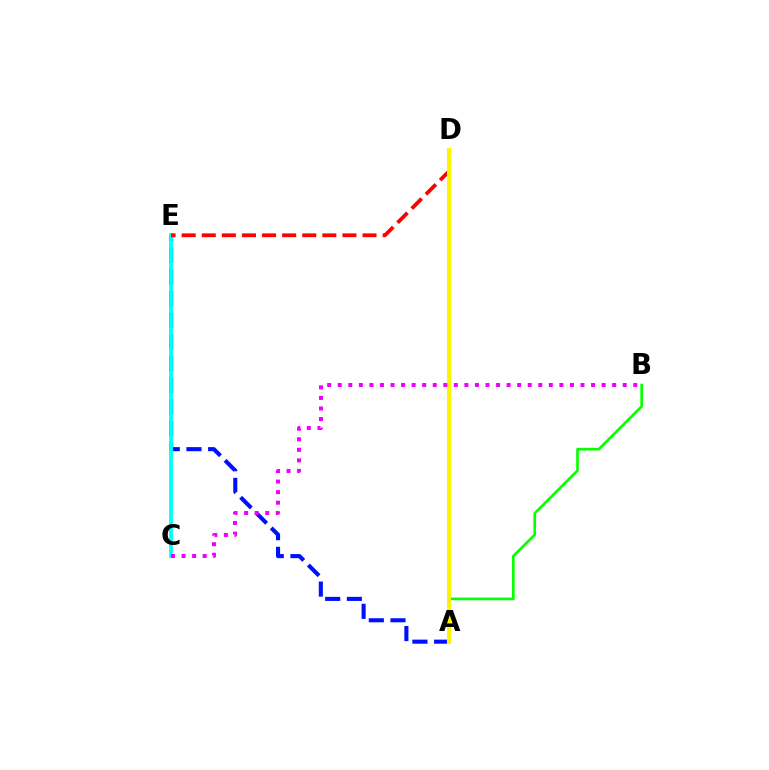{('A', 'E'): [{'color': '#0010ff', 'line_style': 'dashed', 'thickness': 2.94}], ('C', 'E'): [{'color': '#00fff6', 'line_style': 'solid', 'thickness': 2.74}], ('D', 'E'): [{'color': '#ff0000', 'line_style': 'dashed', 'thickness': 2.73}], ('A', 'B'): [{'color': '#08ff00', 'line_style': 'solid', 'thickness': 1.91}], ('A', 'D'): [{'color': '#fcf500', 'line_style': 'solid', 'thickness': 2.92}], ('B', 'C'): [{'color': '#ee00ff', 'line_style': 'dotted', 'thickness': 2.87}]}